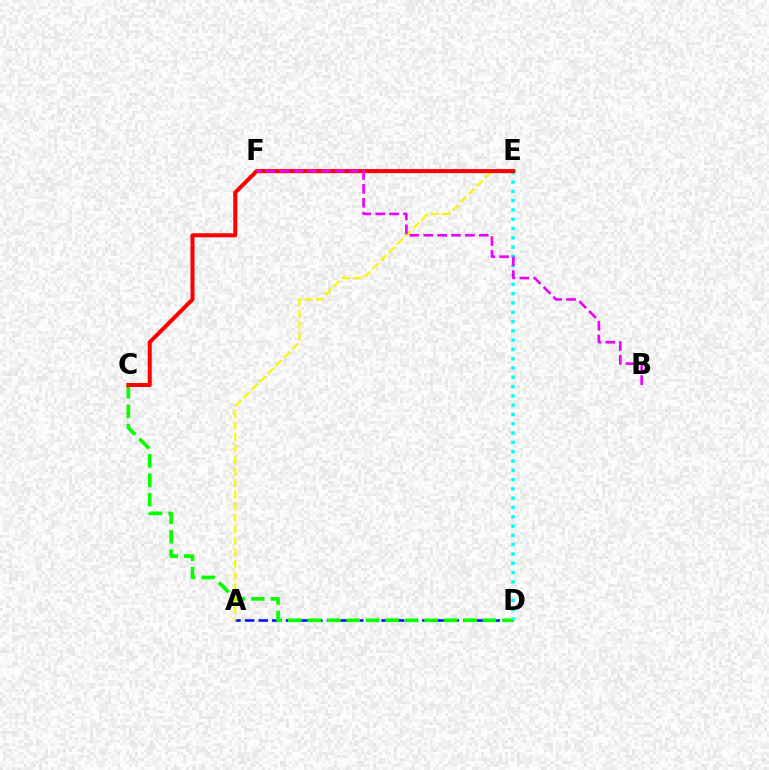{('A', 'D'): [{'color': '#0010ff', 'line_style': 'dashed', 'thickness': 1.85}], ('C', 'D'): [{'color': '#08ff00', 'line_style': 'dashed', 'thickness': 2.64}], ('A', 'E'): [{'color': '#fcf500', 'line_style': 'dashed', 'thickness': 1.57}], ('D', 'E'): [{'color': '#00fff6', 'line_style': 'dotted', 'thickness': 2.53}], ('C', 'E'): [{'color': '#ff0000', 'line_style': 'solid', 'thickness': 2.9}], ('B', 'F'): [{'color': '#ee00ff', 'line_style': 'dashed', 'thickness': 1.89}]}